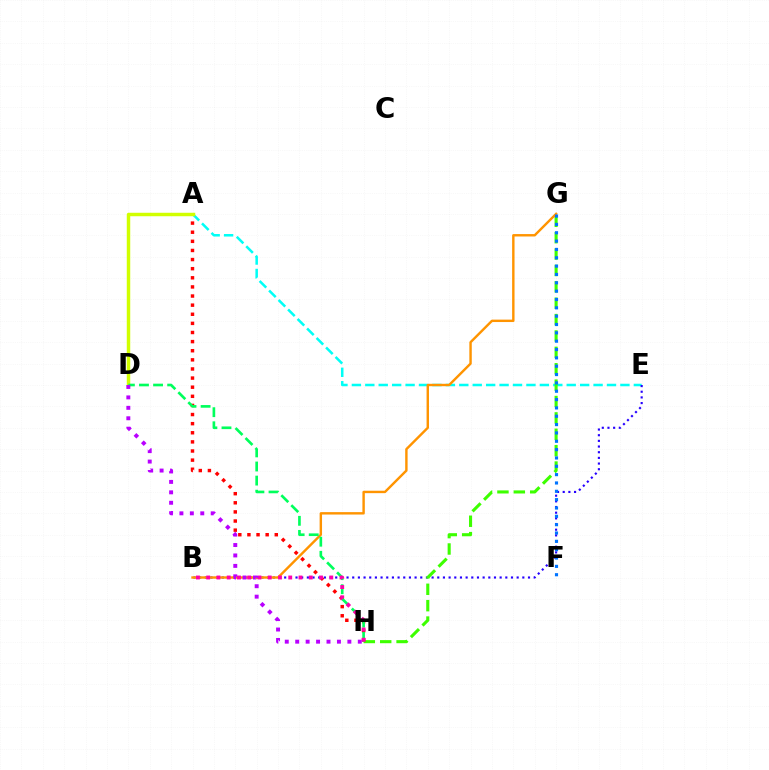{('A', 'E'): [{'color': '#00fff6', 'line_style': 'dashed', 'thickness': 1.82}], ('B', 'E'): [{'color': '#2500ff', 'line_style': 'dotted', 'thickness': 1.54}], ('G', 'H'): [{'color': '#3dff00', 'line_style': 'dashed', 'thickness': 2.23}], ('A', 'H'): [{'color': '#ff0000', 'line_style': 'dotted', 'thickness': 2.48}], ('B', 'G'): [{'color': '#ff9400', 'line_style': 'solid', 'thickness': 1.74}], ('A', 'D'): [{'color': '#d1ff00', 'line_style': 'solid', 'thickness': 2.49}], ('D', 'H'): [{'color': '#00ff5c', 'line_style': 'dashed', 'thickness': 1.91}, {'color': '#b900ff', 'line_style': 'dotted', 'thickness': 2.83}], ('B', 'H'): [{'color': '#ff00ac', 'line_style': 'dotted', 'thickness': 2.79}], ('F', 'G'): [{'color': '#0074ff', 'line_style': 'dotted', 'thickness': 2.27}]}